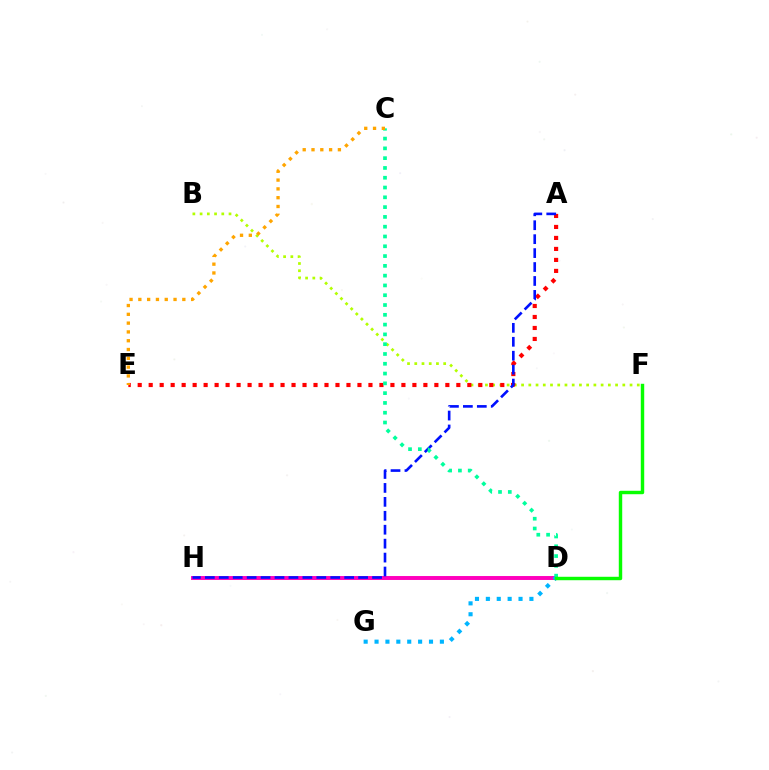{('B', 'F'): [{'color': '#b3ff00', 'line_style': 'dotted', 'thickness': 1.96}], ('A', 'E'): [{'color': '#ff0000', 'line_style': 'dotted', 'thickness': 2.99}], ('D', 'H'): [{'color': '#9b00ff', 'line_style': 'dashed', 'thickness': 1.71}, {'color': '#ff00bd', 'line_style': 'solid', 'thickness': 2.83}], ('A', 'H'): [{'color': '#0010ff', 'line_style': 'dashed', 'thickness': 1.89}], ('C', 'D'): [{'color': '#00ff9d', 'line_style': 'dotted', 'thickness': 2.66}], ('D', 'G'): [{'color': '#00b5ff', 'line_style': 'dotted', 'thickness': 2.96}], ('D', 'F'): [{'color': '#08ff00', 'line_style': 'solid', 'thickness': 2.47}], ('C', 'E'): [{'color': '#ffa500', 'line_style': 'dotted', 'thickness': 2.39}]}